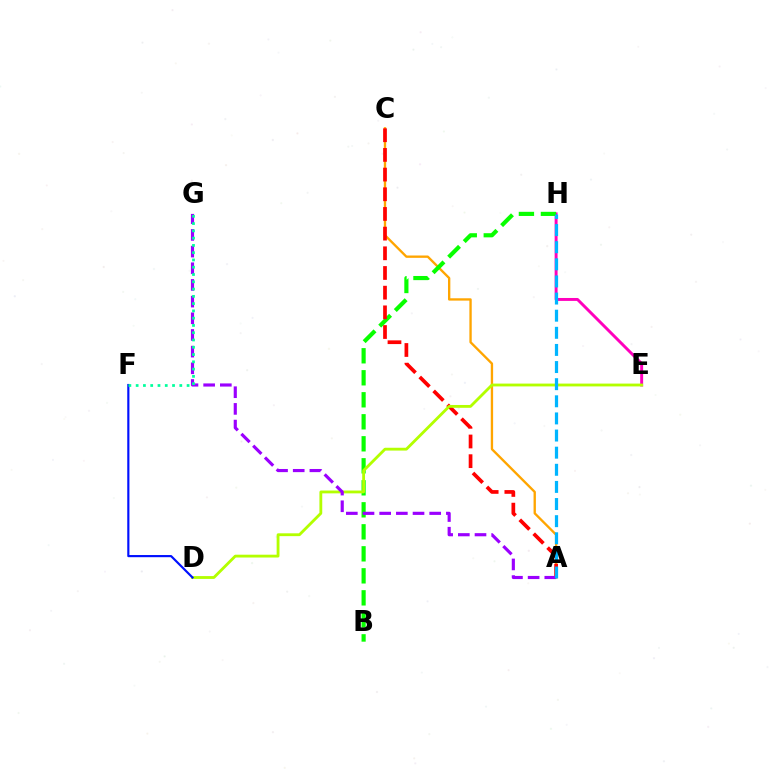{('A', 'C'): [{'color': '#ffa500', 'line_style': 'solid', 'thickness': 1.69}, {'color': '#ff0000', 'line_style': 'dashed', 'thickness': 2.67}], ('E', 'H'): [{'color': '#ff00bd', 'line_style': 'solid', 'thickness': 2.11}], ('B', 'H'): [{'color': '#08ff00', 'line_style': 'dashed', 'thickness': 2.99}], ('D', 'E'): [{'color': '#b3ff00', 'line_style': 'solid', 'thickness': 2.03}], ('D', 'F'): [{'color': '#0010ff', 'line_style': 'solid', 'thickness': 1.56}], ('A', 'G'): [{'color': '#9b00ff', 'line_style': 'dashed', 'thickness': 2.27}], ('F', 'G'): [{'color': '#00ff9d', 'line_style': 'dotted', 'thickness': 1.98}], ('A', 'H'): [{'color': '#00b5ff', 'line_style': 'dashed', 'thickness': 2.33}]}